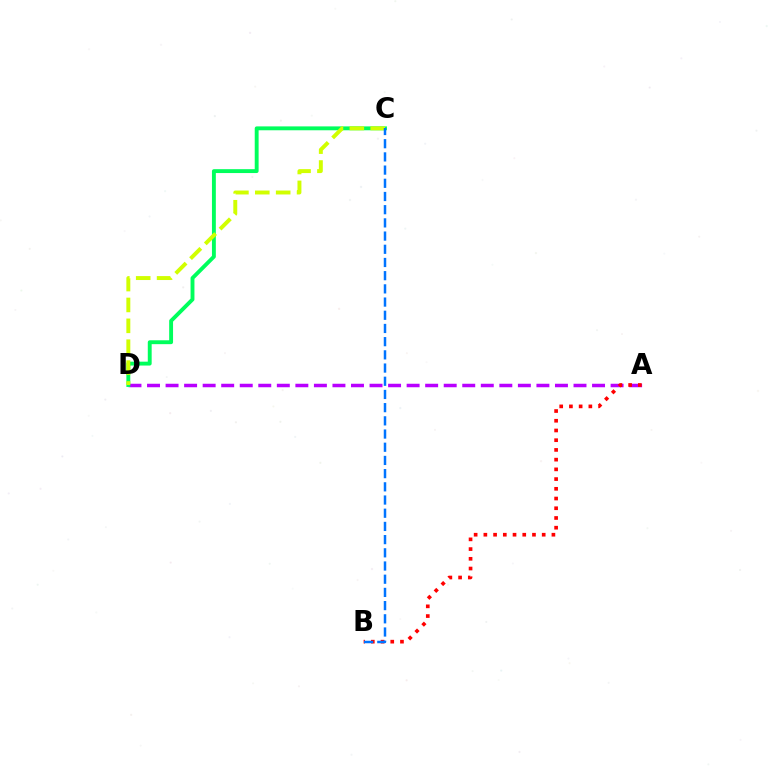{('A', 'D'): [{'color': '#b900ff', 'line_style': 'dashed', 'thickness': 2.52}], ('A', 'B'): [{'color': '#ff0000', 'line_style': 'dotted', 'thickness': 2.64}], ('C', 'D'): [{'color': '#00ff5c', 'line_style': 'solid', 'thickness': 2.8}, {'color': '#d1ff00', 'line_style': 'dashed', 'thickness': 2.84}], ('B', 'C'): [{'color': '#0074ff', 'line_style': 'dashed', 'thickness': 1.79}]}